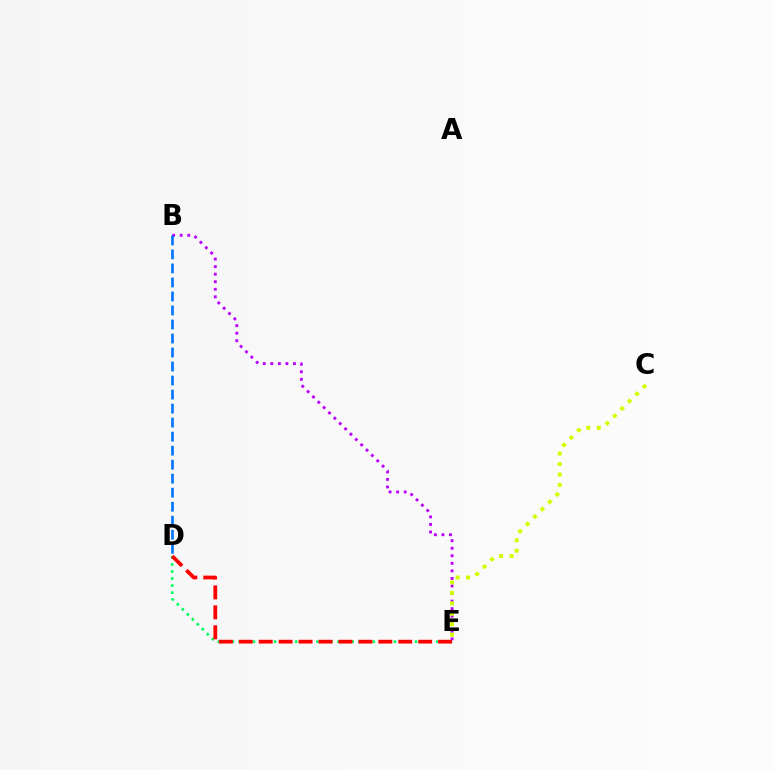{('D', 'E'): [{'color': '#00ff5c', 'line_style': 'dotted', 'thickness': 1.91}, {'color': '#ff0000', 'line_style': 'dashed', 'thickness': 2.71}], ('B', 'E'): [{'color': '#b900ff', 'line_style': 'dotted', 'thickness': 2.05}], ('C', 'E'): [{'color': '#d1ff00', 'line_style': 'dotted', 'thickness': 2.84}], ('B', 'D'): [{'color': '#0074ff', 'line_style': 'dashed', 'thickness': 1.9}]}